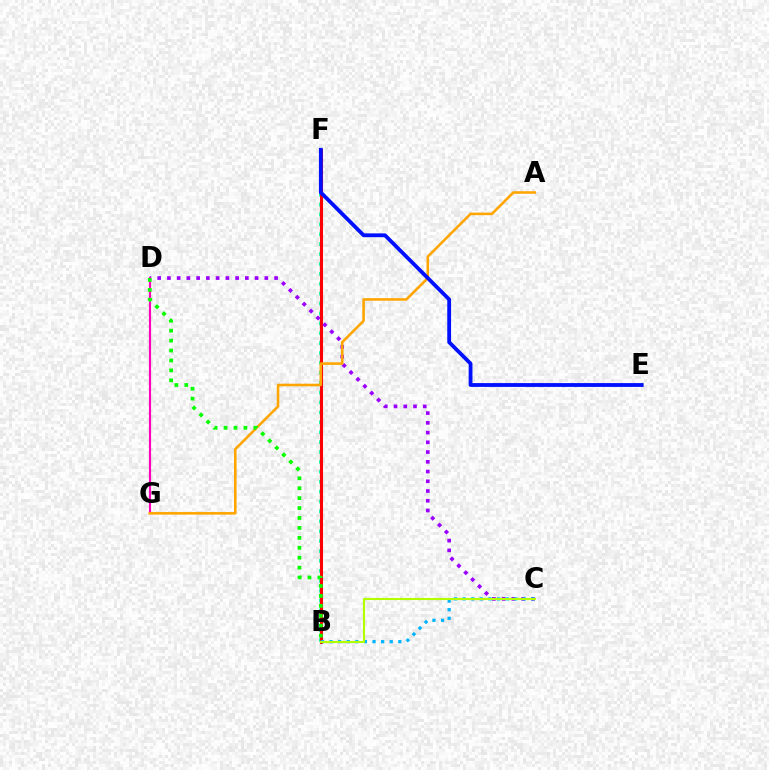{('B', 'F'): [{'color': '#00ff9d', 'line_style': 'dotted', 'thickness': 2.69}, {'color': '#ff0000', 'line_style': 'solid', 'thickness': 2.2}], ('C', 'D'): [{'color': '#9b00ff', 'line_style': 'dotted', 'thickness': 2.65}], ('D', 'G'): [{'color': '#ff00bd', 'line_style': 'solid', 'thickness': 1.55}], ('A', 'G'): [{'color': '#ffa500', 'line_style': 'solid', 'thickness': 1.85}], ('B', 'C'): [{'color': '#00b5ff', 'line_style': 'dotted', 'thickness': 2.34}, {'color': '#b3ff00', 'line_style': 'solid', 'thickness': 1.53}], ('E', 'F'): [{'color': '#0010ff', 'line_style': 'solid', 'thickness': 2.74}], ('B', 'D'): [{'color': '#08ff00', 'line_style': 'dotted', 'thickness': 2.7}]}